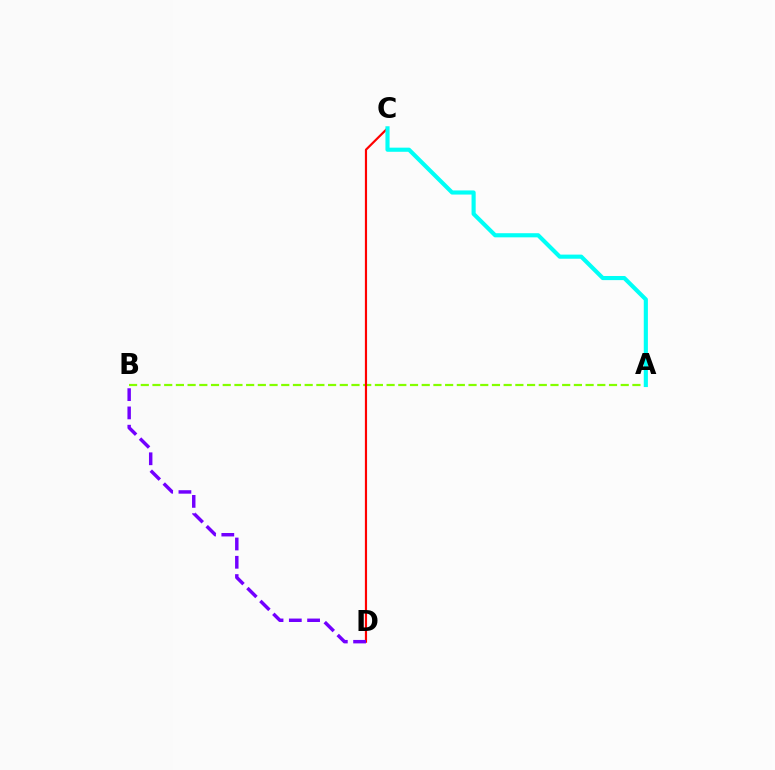{('A', 'B'): [{'color': '#84ff00', 'line_style': 'dashed', 'thickness': 1.59}], ('C', 'D'): [{'color': '#ff0000', 'line_style': 'solid', 'thickness': 1.57}], ('B', 'D'): [{'color': '#7200ff', 'line_style': 'dashed', 'thickness': 2.48}], ('A', 'C'): [{'color': '#00fff6', 'line_style': 'solid', 'thickness': 2.97}]}